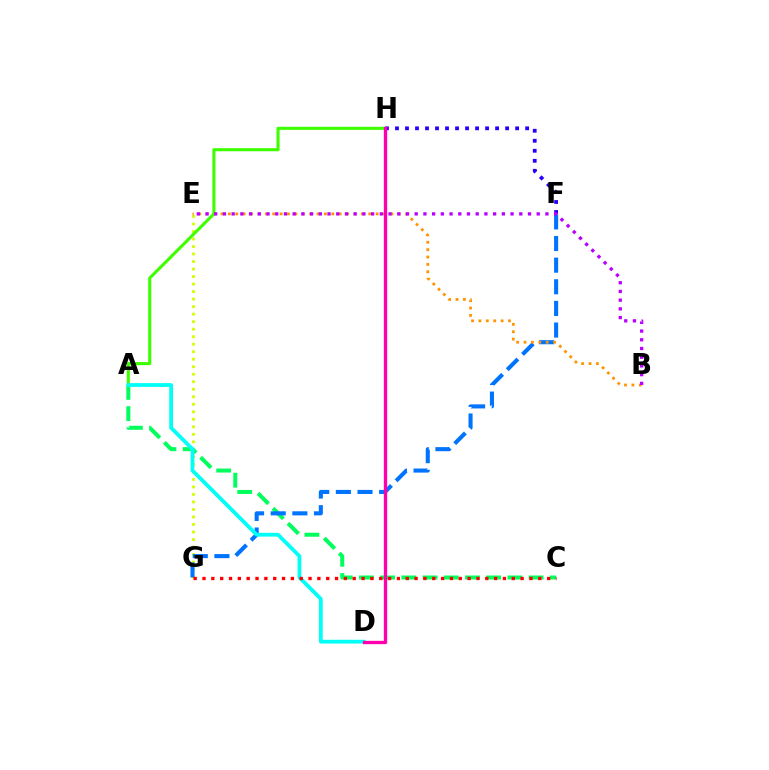{('E', 'G'): [{'color': '#d1ff00', 'line_style': 'dotted', 'thickness': 2.04}], ('F', 'H'): [{'color': '#2500ff', 'line_style': 'dotted', 'thickness': 2.72}], ('A', 'C'): [{'color': '#00ff5c', 'line_style': 'dashed', 'thickness': 2.88}], ('F', 'G'): [{'color': '#0074ff', 'line_style': 'dashed', 'thickness': 2.94}], ('B', 'E'): [{'color': '#ff9400', 'line_style': 'dotted', 'thickness': 2.01}, {'color': '#b900ff', 'line_style': 'dotted', 'thickness': 2.37}], ('A', 'H'): [{'color': '#3dff00', 'line_style': 'solid', 'thickness': 2.22}], ('A', 'D'): [{'color': '#00fff6', 'line_style': 'solid', 'thickness': 2.72}], ('C', 'G'): [{'color': '#ff0000', 'line_style': 'dotted', 'thickness': 2.4}], ('D', 'H'): [{'color': '#ff00ac', 'line_style': 'solid', 'thickness': 2.39}]}